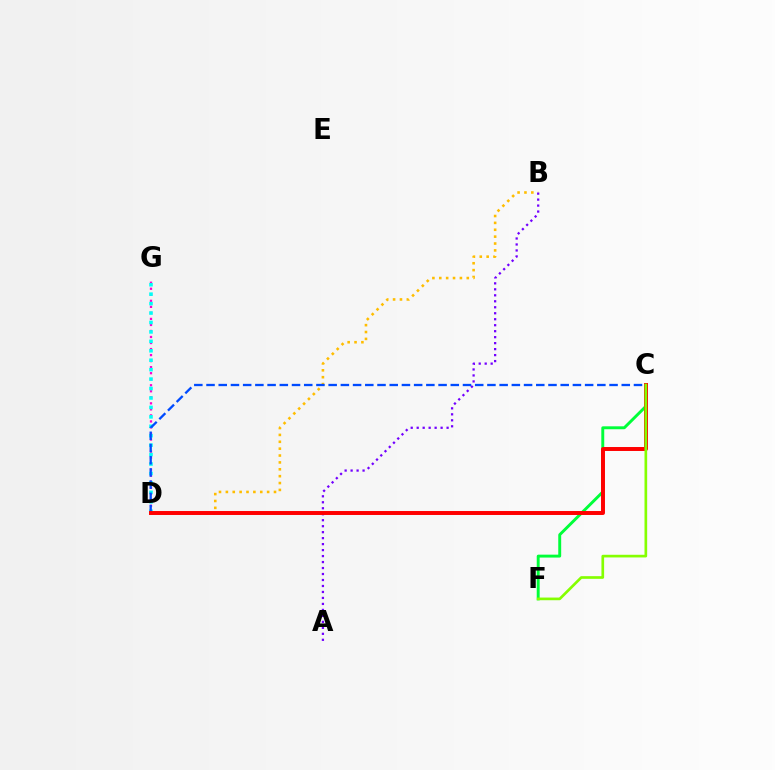{('B', 'D'): [{'color': '#ffbd00', 'line_style': 'dotted', 'thickness': 1.87}], ('D', 'G'): [{'color': '#ff00cf', 'line_style': 'dotted', 'thickness': 1.64}, {'color': '#00fff6', 'line_style': 'dotted', 'thickness': 2.56}], ('C', 'F'): [{'color': '#00ff39', 'line_style': 'solid', 'thickness': 2.1}, {'color': '#84ff00', 'line_style': 'solid', 'thickness': 1.92}], ('A', 'B'): [{'color': '#7200ff', 'line_style': 'dotted', 'thickness': 1.62}], ('C', 'D'): [{'color': '#004bff', 'line_style': 'dashed', 'thickness': 1.66}, {'color': '#ff0000', 'line_style': 'solid', 'thickness': 2.85}]}